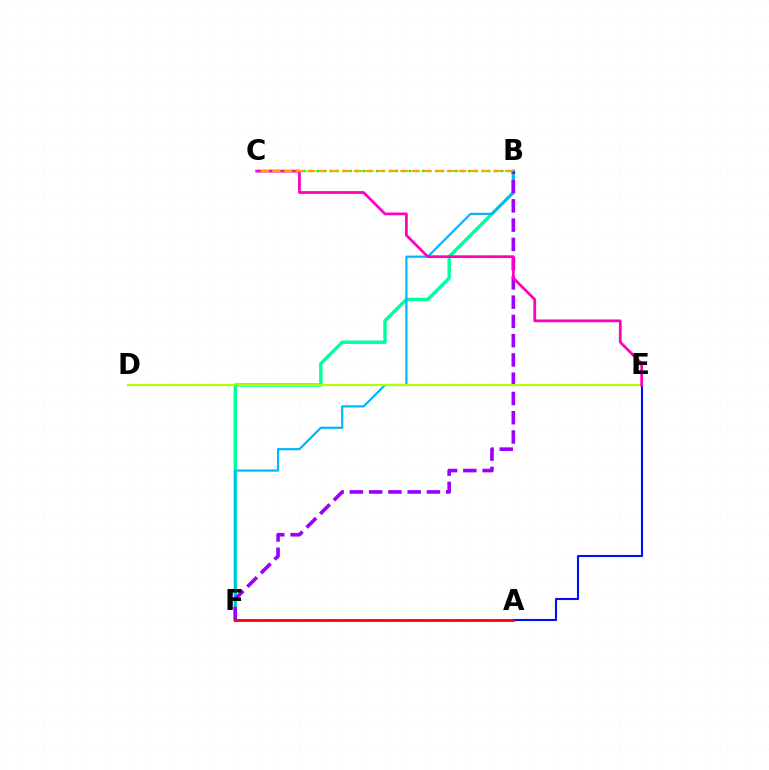{('B', 'F'): [{'color': '#00ff9d', 'line_style': 'solid', 'thickness': 2.47}, {'color': '#00b5ff', 'line_style': 'solid', 'thickness': 1.57}, {'color': '#9b00ff', 'line_style': 'dashed', 'thickness': 2.62}], ('B', 'C'): [{'color': '#08ff00', 'line_style': 'dotted', 'thickness': 1.79}, {'color': '#ffa500', 'line_style': 'dashed', 'thickness': 1.58}], ('D', 'E'): [{'color': '#b3ff00', 'line_style': 'solid', 'thickness': 1.58}], ('A', 'E'): [{'color': '#0010ff', 'line_style': 'solid', 'thickness': 1.52}], ('A', 'F'): [{'color': '#ff0000', 'line_style': 'solid', 'thickness': 2.0}], ('C', 'E'): [{'color': '#ff00bd', 'line_style': 'solid', 'thickness': 1.98}]}